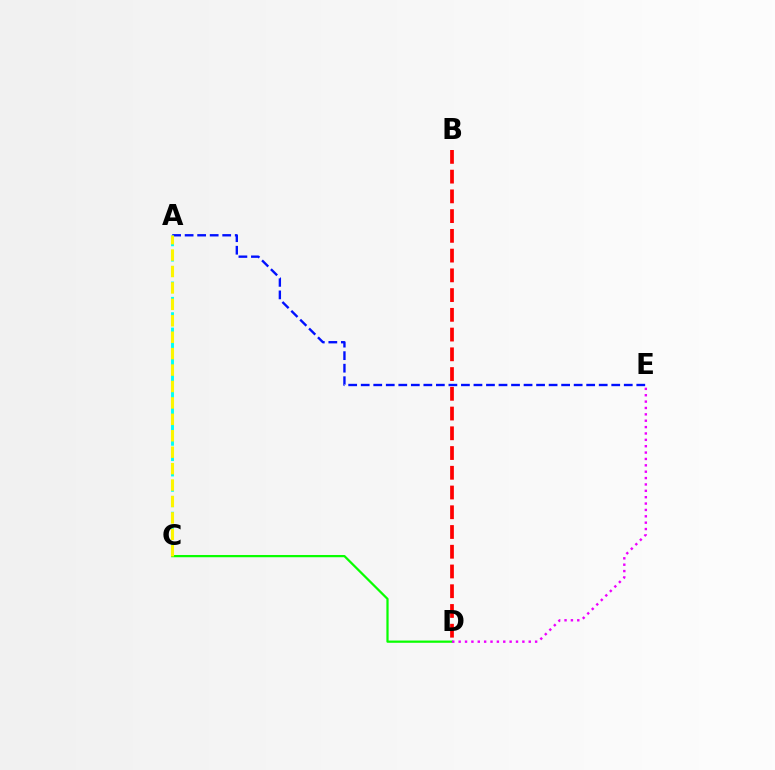{('C', 'D'): [{'color': '#08ff00', 'line_style': 'solid', 'thickness': 1.61}], ('A', 'E'): [{'color': '#0010ff', 'line_style': 'dashed', 'thickness': 1.7}], ('B', 'D'): [{'color': '#ff0000', 'line_style': 'dashed', 'thickness': 2.68}], ('A', 'C'): [{'color': '#00fff6', 'line_style': 'dashed', 'thickness': 2.08}, {'color': '#fcf500', 'line_style': 'dashed', 'thickness': 2.23}], ('D', 'E'): [{'color': '#ee00ff', 'line_style': 'dotted', 'thickness': 1.73}]}